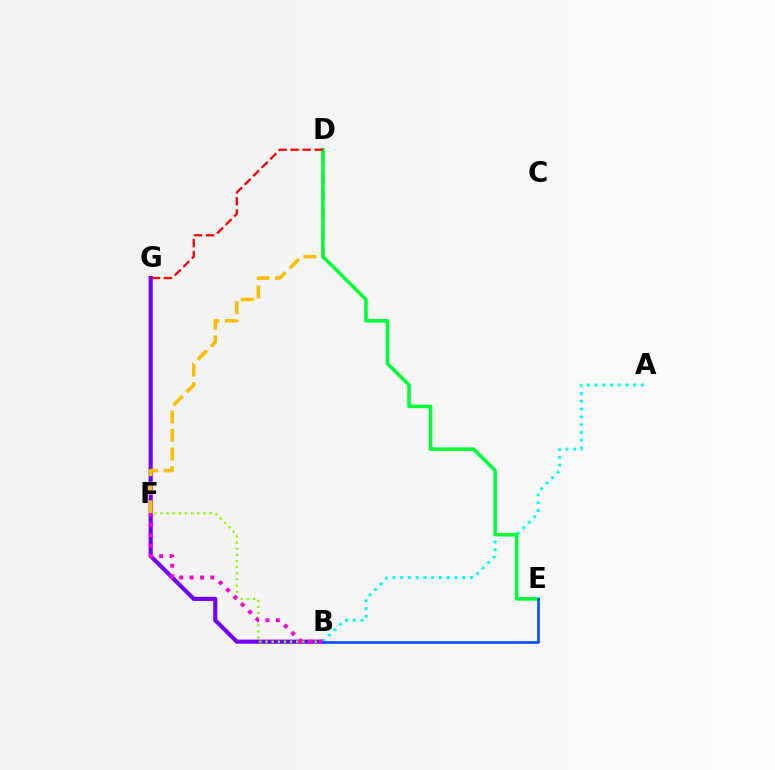{('B', 'G'): [{'color': '#7200ff', 'line_style': 'solid', 'thickness': 2.96}], ('A', 'B'): [{'color': '#00fff6', 'line_style': 'dotted', 'thickness': 2.11}], ('D', 'F'): [{'color': '#ffbd00', 'line_style': 'dashed', 'thickness': 2.52}], ('D', 'E'): [{'color': '#00ff39', 'line_style': 'solid', 'thickness': 2.56}], ('B', 'F'): [{'color': '#84ff00', 'line_style': 'dotted', 'thickness': 1.67}, {'color': '#ff00cf', 'line_style': 'dotted', 'thickness': 2.82}], ('B', 'E'): [{'color': '#004bff', 'line_style': 'solid', 'thickness': 1.87}], ('D', 'G'): [{'color': '#ff0000', 'line_style': 'dashed', 'thickness': 1.64}]}